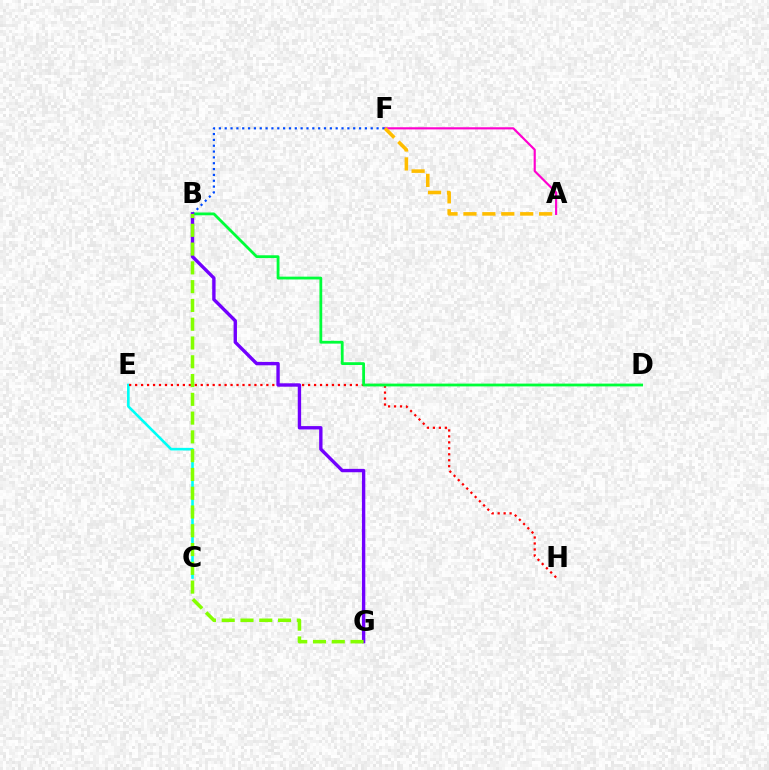{('C', 'E'): [{'color': '#00fff6', 'line_style': 'solid', 'thickness': 1.89}], ('E', 'H'): [{'color': '#ff0000', 'line_style': 'dotted', 'thickness': 1.62}], ('A', 'F'): [{'color': '#ff00cf', 'line_style': 'solid', 'thickness': 1.55}, {'color': '#ffbd00', 'line_style': 'dashed', 'thickness': 2.57}], ('B', 'F'): [{'color': '#004bff', 'line_style': 'dotted', 'thickness': 1.59}], ('B', 'D'): [{'color': '#00ff39', 'line_style': 'solid', 'thickness': 2.01}], ('B', 'G'): [{'color': '#7200ff', 'line_style': 'solid', 'thickness': 2.43}, {'color': '#84ff00', 'line_style': 'dashed', 'thickness': 2.55}]}